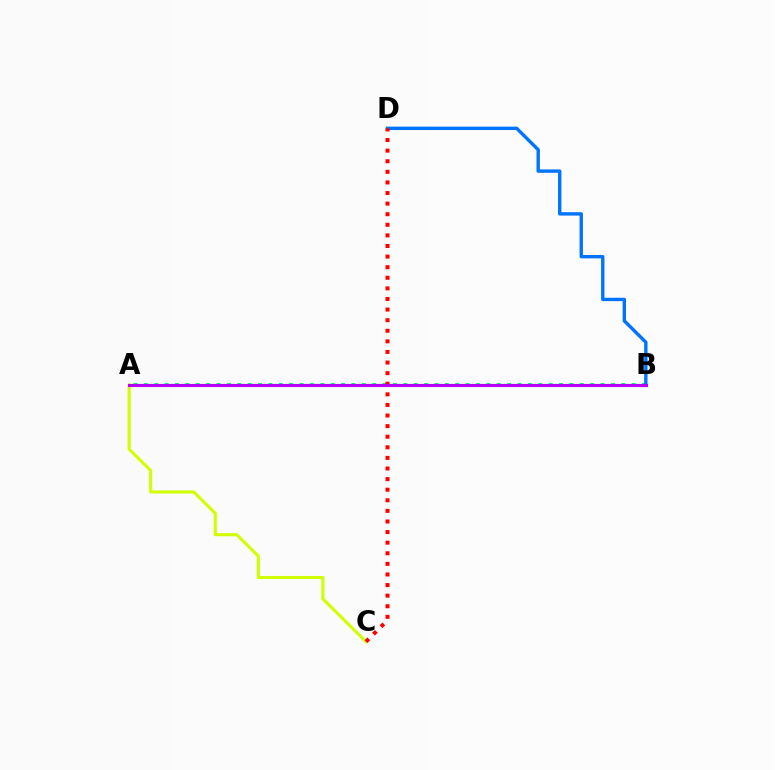{('A', 'C'): [{'color': '#d1ff00', 'line_style': 'solid', 'thickness': 2.23}], ('A', 'B'): [{'color': '#00ff5c', 'line_style': 'dotted', 'thickness': 2.82}, {'color': '#b900ff', 'line_style': 'solid', 'thickness': 2.27}], ('B', 'D'): [{'color': '#0074ff', 'line_style': 'solid', 'thickness': 2.44}], ('C', 'D'): [{'color': '#ff0000', 'line_style': 'dotted', 'thickness': 2.88}]}